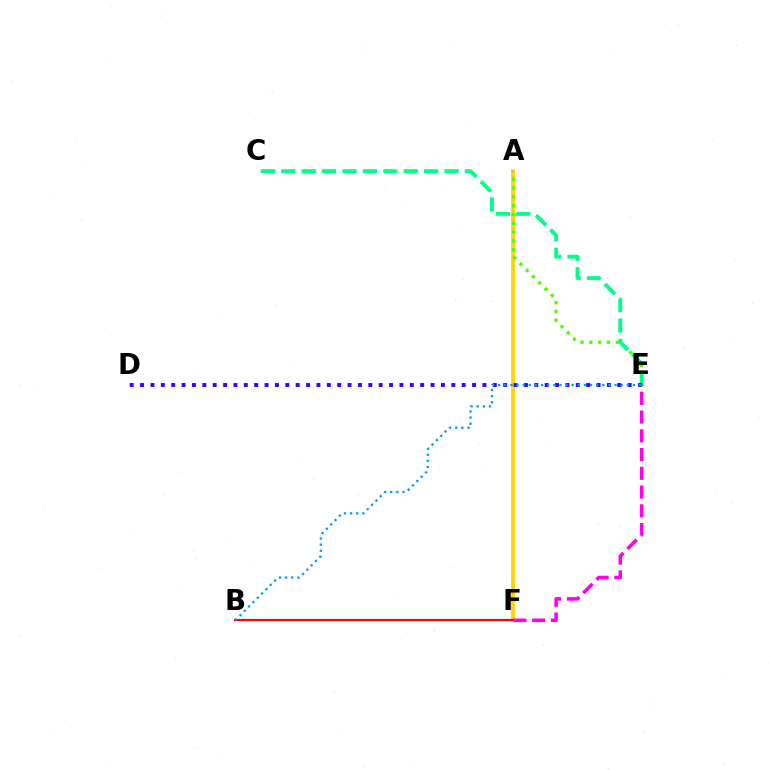{('A', 'F'): [{'color': '#ffd500', 'line_style': 'solid', 'thickness': 2.72}], ('A', 'E'): [{'color': '#4fff00', 'line_style': 'dotted', 'thickness': 2.4}], ('B', 'F'): [{'color': '#ff0000', 'line_style': 'solid', 'thickness': 1.58}], ('C', 'E'): [{'color': '#00ff86', 'line_style': 'dashed', 'thickness': 2.77}], ('D', 'E'): [{'color': '#3700ff', 'line_style': 'dotted', 'thickness': 2.82}], ('E', 'F'): [{'color': '#ff00ed', 'line_style': 'dashed', 'thickness': 2.55}], ('B', 'E'): [{'color': '#009eff', 'line_style': 'dotted', 'thickness': 1.66}]}